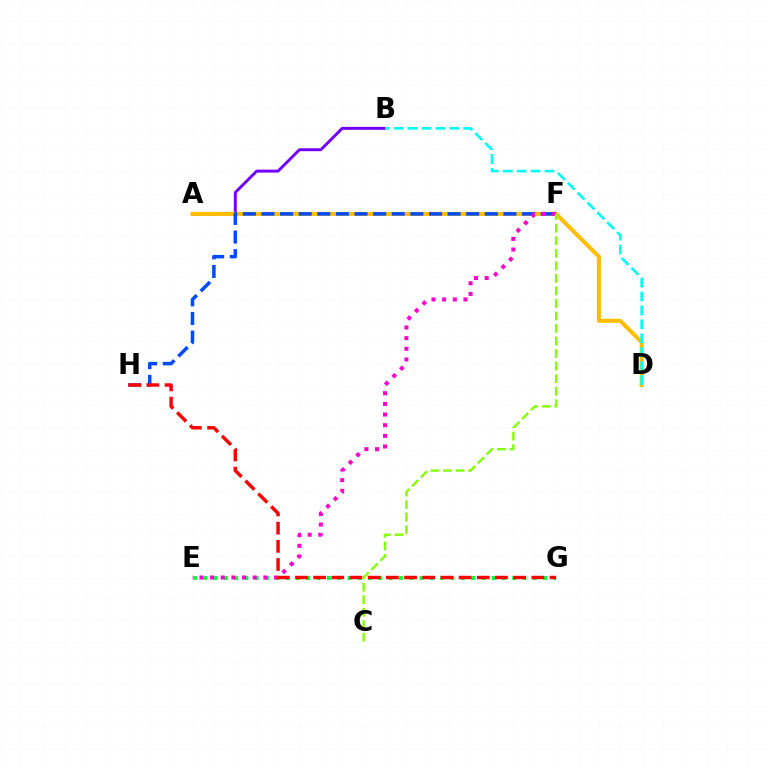{('E', 'G'): [{'color': '#00ff39', 'line_style': 'dotted', 'thickness': 2.8}], ('A', 'B'): [{'color': '#7200ff', 'line_style': 'solid', 'thickness': 2.12}], ('A', 'D'): [{'color': '#ffbd00', 'line_style': 'solid', 'thickness': 2.91}], ('F', 'H'): [{'color': '#004bff', 'line_style': 'dashed', 'thickness': 2.53}], ('E', 'F'): [{'color': '#ff00cf', 'line_style': 'dotted', 'thickness': 2.89}], ('G', 'H'): [{'color': '#ff0000', 'line_style': 'dashed', 'thickness': 2.47}], ('B', 'D'): [{'color': '#00fff6', 'line_style': 'dashed', 'thickness': 1.89}], ('C', 'F'): [{'color': '#84ff00', 'line_style': 'dashed', 'thickness': 1.7}]}